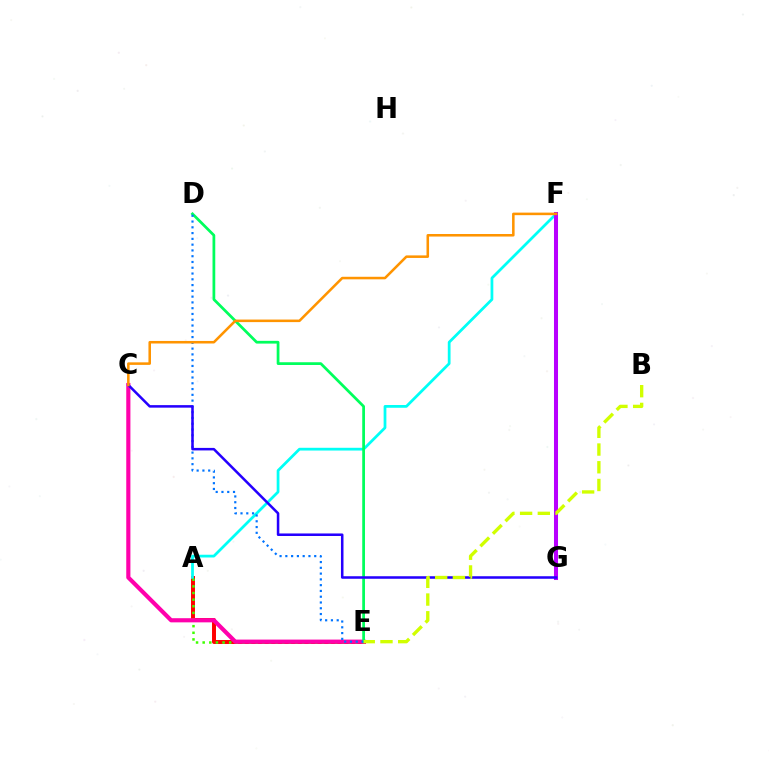{('A', 'E'): [{'color': '#ff0000', 'line_style': 'solid', 'thickness': 2.84}, {'color': '#3dff00', 'line_style': 'dotted', 'thickness': 1.8}], ('A', 'F'): [{'color': '#00fff6', 'line_style': 'solid', 'thickness': 1.98}], ('C', 'E'): [{'color': '#ff00ac', 'line_style': 'solid', 'thickness': 2.99}], ('F', 'G'): [{'color': '#b900ff', 'line_style': 'solid', 'thickness': 2.9}], ('D', 'E'): [{'color': '#00ff5c', 'line_style': 'solid', 'thickness': 1.98}, {'color': '#0074ff', 'line_style': 'dotted', 'thickness': 1.57}], ('C', 'G'): [{'color': '#2500ff', 'line_style': 'solid', 'thickness': 1.82}], ('C', 'F'): [{'color': '#ff9400', 'line_style': 'solid', 'thickness': 1.83}], ('B', 'E'): [{'color': '#d1ff00', 'line_style': 'dashed', 'thickness': 2.41}]}